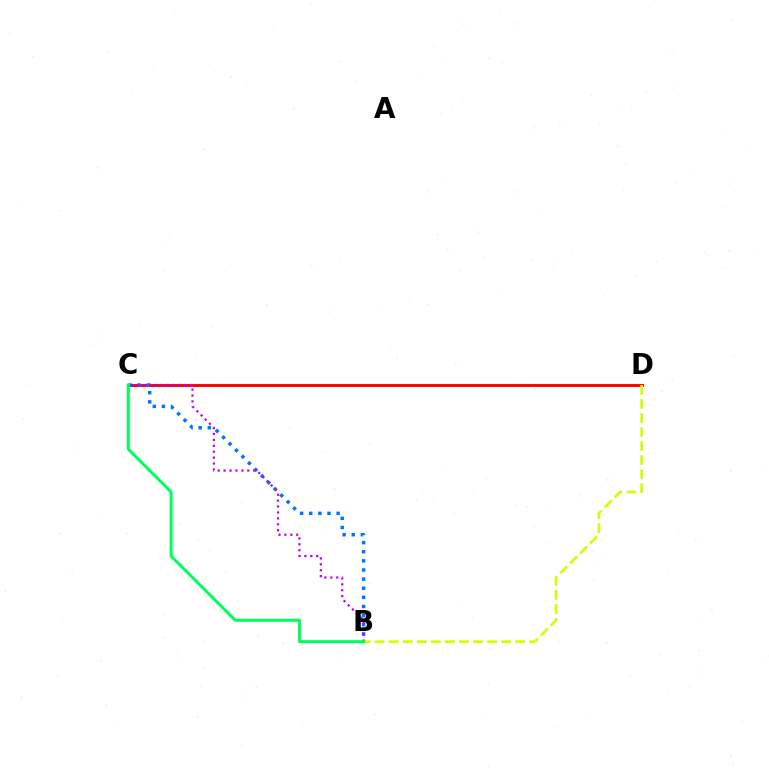{('C', 'D'): [{'color': '#ff0000', 'line_style': 'solid', 'thickness': 2.1}], ('B', 'D'): [{'color': '#d1ff00', 'line_style': 'dashed', 'thickness': 1.91}], ('B', 'C'): [{'color': '#0074ff', 'line_style': 'dotted', 'thickness': 2.48}, {'color': '#b900ff', 'line_style': 'dotted', 'thickness': 1.61}, {'color': '#00ff5c', 'line_style': 'solid', 'thickness': 2.16}]}